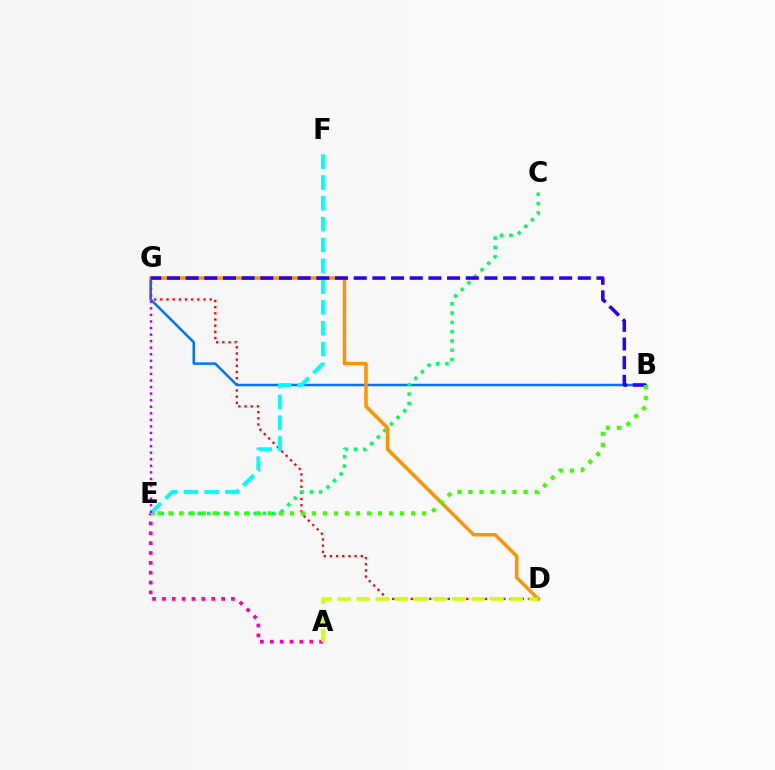{('D', 'G'): [{'color': '#ff0000', 'line_style': 'dotted', 'thickness': 1.68}, {'color': '#ff9400', 'line_style': 'solid', 'thickness': 2.52}], ('B', 'G'): [{'color': '#0074ff', 'line_style': 'solid', 'thickness': 1.8}, {'color': '#2500ff', 'line_style': 'dashed', 'thickness': 2.54}], ('A', 'E'): [{'color': '#ff00ac', 'line_style': 'dotted', 'thickness': 2.68}], ('C', 'E'): [{'color': '#00ff5c', 'line_style': 'dotted', 'thickness': 2.52}], ('E', 'F'): [{'color': '#00fff6', 'line_style': 'dashed', 'thickness': 2.83}], ('E', 'G'): [{'color': '#b900ff', 'line_style': 'dotted', 'thickness': 1.78}], ('A', 'D'): [{'color': '#d1ff00', 'line_style': 'dashed', 'thickness': 2.6}], ('B', 'E'): [{'color': '#3dff00', 'line_style': 'dotted', 'thickness': 3.0}]}